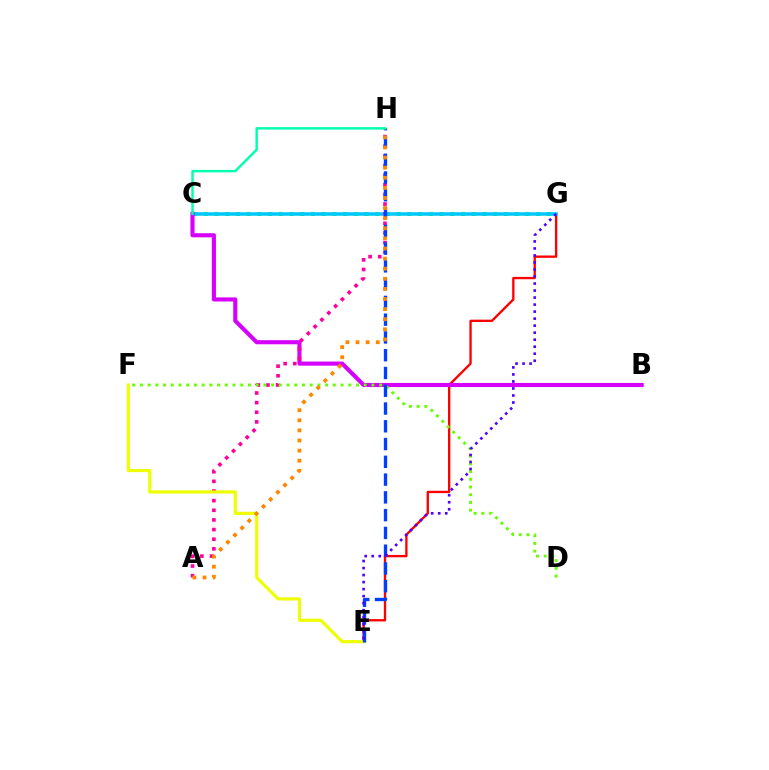{('C', 'G'): [{'color': '#00ff27', 'line_style': 'dotted', 'thickness': 2.91}, {'color': '#00c7ff', 'line_style': 'solid', 'thickness': 2.54}], ('E', 'G'): [{'color': '#ff0000', 'line_style': 'solid', 'thickness': 1.68}, {'color': '#4f00ff', 'line_style': 'dotted', 'thickness': 1.91}], ('B', 'C'): [{'color': '#d600ff', 'line_style': 'solid', 'thickness': 2.96}], ('A', 'H'): [{'color': '#ff00a0', 'line_style': 'dotted', 'thickness': 2.62}, {'color': '#ff8800', 'line_style': 'dotted', 'thickness': 2.74}], ('D', 'F'): [{'color': '#66ff00', 'line_style': 'dotted', 'thickness': 2.1}], ('E', 'F'): [{'color': '#eeff00', 'line_style': 'solid', 'thickness': 2.27}], ('E', 'H'): [{'color': '#003fff', 'line_style': 'dashed', 'thickness': 2.41}], ('C', 'H'): [{'color': '#00ffaf', 'line_style': 'solid', 'thickness': 1.75}]}